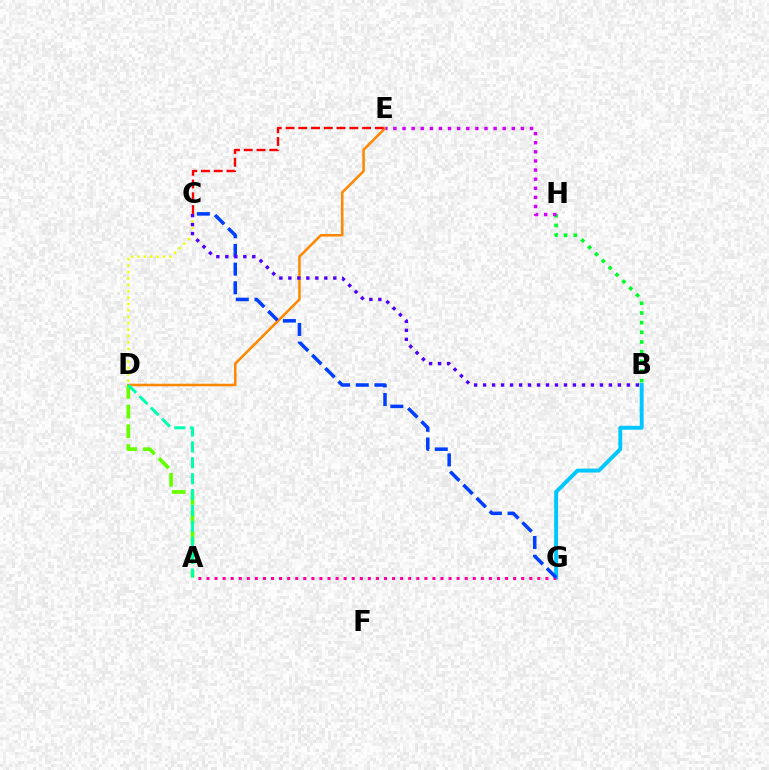{('D', 'E'): [{'color': '#ff8800', 'line_style': 'solid', 'thickness': 1.83}], ('B', 'G'): [{'color': '#00c7ff', 'line_style': 'solid', 'thickness': 2.81}], ('A', 'D'): [{'color': '#66ff00', 'line_style': 'dashed', 'thickness': 2.68}, {'color': '#00ffaf', 'line_style': 'dashed', 'thickness': 2.16}], ('C', 'D'): [{'color': '#eeff00', 'line_style': 'dotted', 'thickness': 1.74}], ('A', 'G'): [{'color': '#ff00a0', 'line_style': 'dotted', 'thickness': 2.19}], ('C', 'G'): [{'color': '#003fff', 'line_style': 'dashed', 'thickness': 2.53}], ('B', 'H'): [{'color': '#00ff27', 'line_style': 'dotted', 'thickness': 2.63}], ('B', 'C'): [{'color': '#4f00ff', 'line_style': 'dotted', 'thickness': 2.44}], ('C', 'E'): [{'color': '#ff0000', 'line_style': 'dashed', 'thickness': 1.73}], ('E', 'H'): [{'color': '#d600ff', 'line_style': 'dotted', 'thickness': 2.47}]}